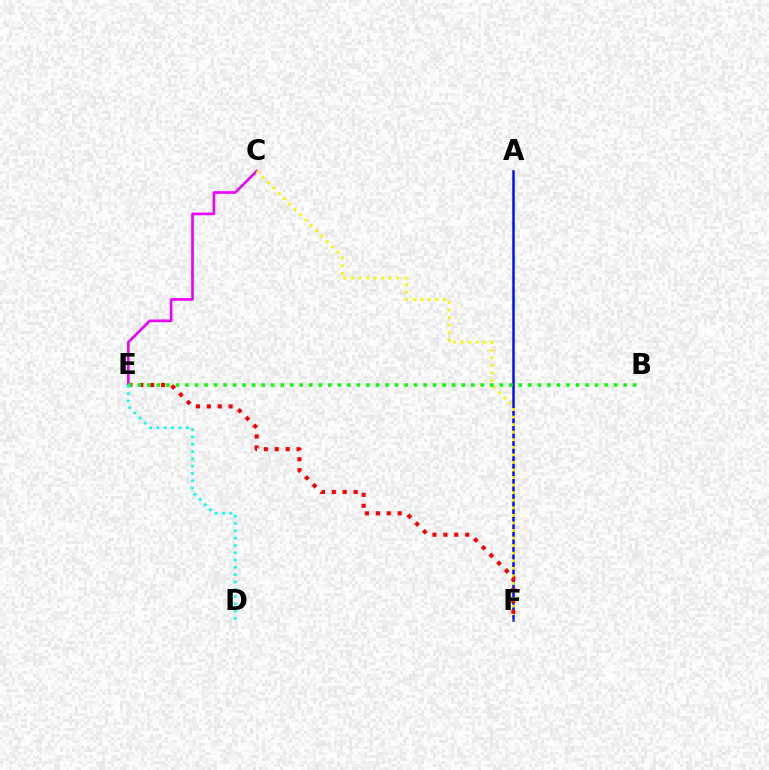{('A', 'F'): [{'color': '#0010ff', 'line_style': 'solid', 'thickness': 1.8}], ('C', 'E'): [{'color': '#ee00ff', 'line_style': 'solid', 'thickness': 1.92}], ('C', 'F'): [{'color': '#fcf500', 'line_style': 'dotted', 'thickness': 2.05}], ('E', 'F'): [{'color': '#ff0000', 'line_style': 'dotted', 'thickness': 2.96}], ('B', 'E'): [{'color': '#08ff00', 'line_style': 'dotted', 'thickness': 2.59}], ('D', 'E'): [{'color': '#00fff6', 'line_style': 'dotted', 'thickness': 1.98}]}